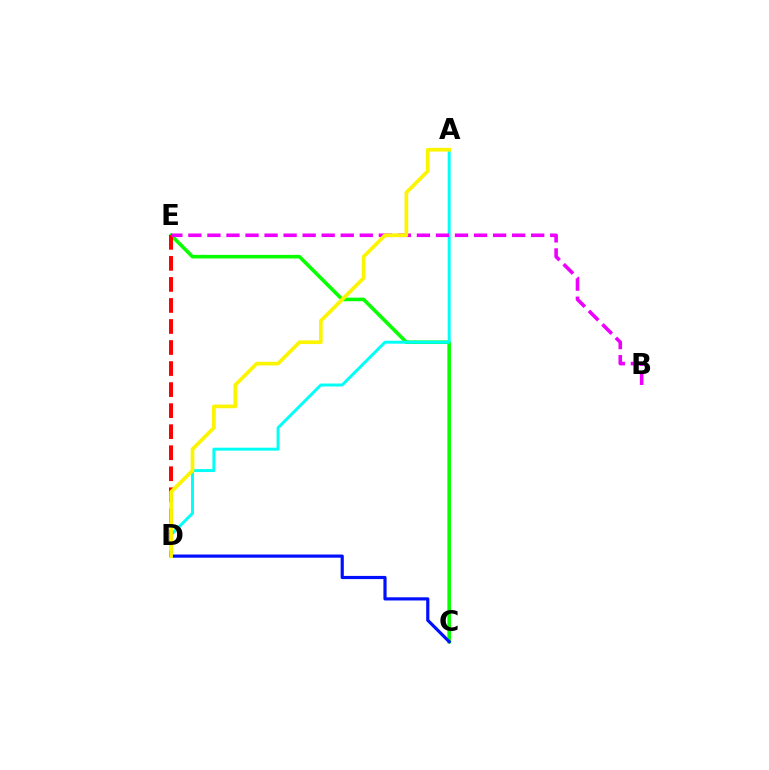{('C', 'E'): [{'color': '#08ff00', 'line_style': 'solid', 'thickness': 2.59}], ('A', 'D'): [{'color': '#00fff6', 'line_style': 'solid', 'thickness': 2.12}, {'color': '#fcf500', 'line_style': 'solid', 'thickness': 2.65}], ('D', 'E'): [{'color': '#ff0000', 'line_style': 'dashed', 'thickness': 2.86}], ('C', 'D'): [{'color': '#0010ff', 'line_style': 'solid', 'thickness': 2.29}], ('B', 'E'): [{'color': '#ee00ff', 'line_style': 'dashed', 'thickness': 2.59}]}